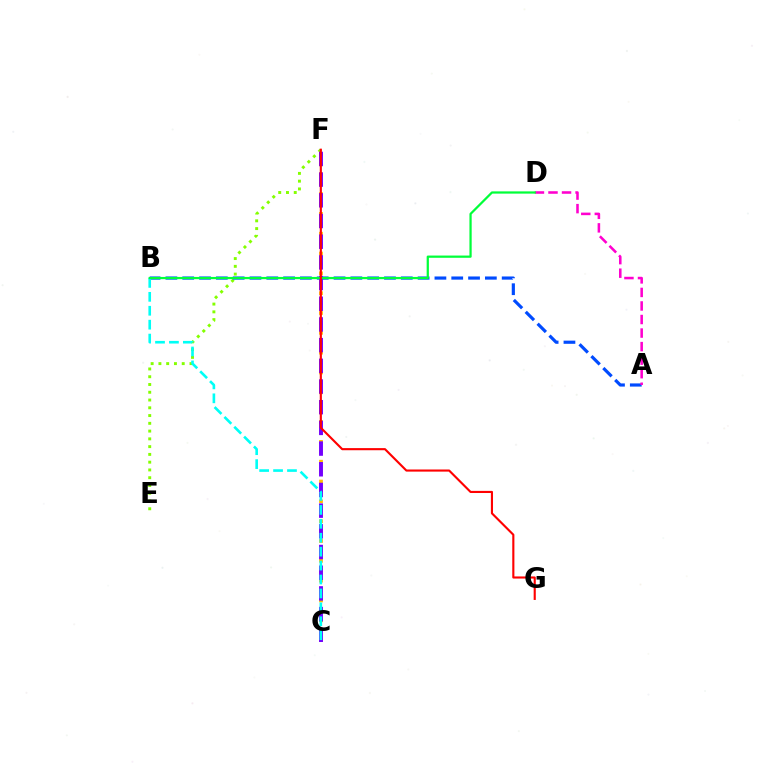{('E', 'F'): [{'color': '#84ff00', 'line_style': 'dotted', 'thickness': 2.11}], ('C', 'F'): [{'color': '#ffbd00', 'line_style': 'dotted', 'thickness': 2.69}, {'color': '#7200ff', 'line_style': 'dashed', 'thickness': 2.81}], ('A', 'B'): [{'color': '#004bff', 'line_style': 'dashed', 'thickness': 2.28}], ('A', 'D'): [{'color': '#ff00cf', 'line_style': 'dashed', 'thickness': 1.84}], ('B', 'C'): [{'color': '#00fff6', 'line_style': 'dashed', 'thickness': 1.89}], ('B', 'D'): [{'color': '#00ff39', 'line_style': 'solid', 'thickness': 1.61}], ('F', 'G'): [{'color': '#ff0000', 'line_style': 'solid', 'thickness': 1.53}]}